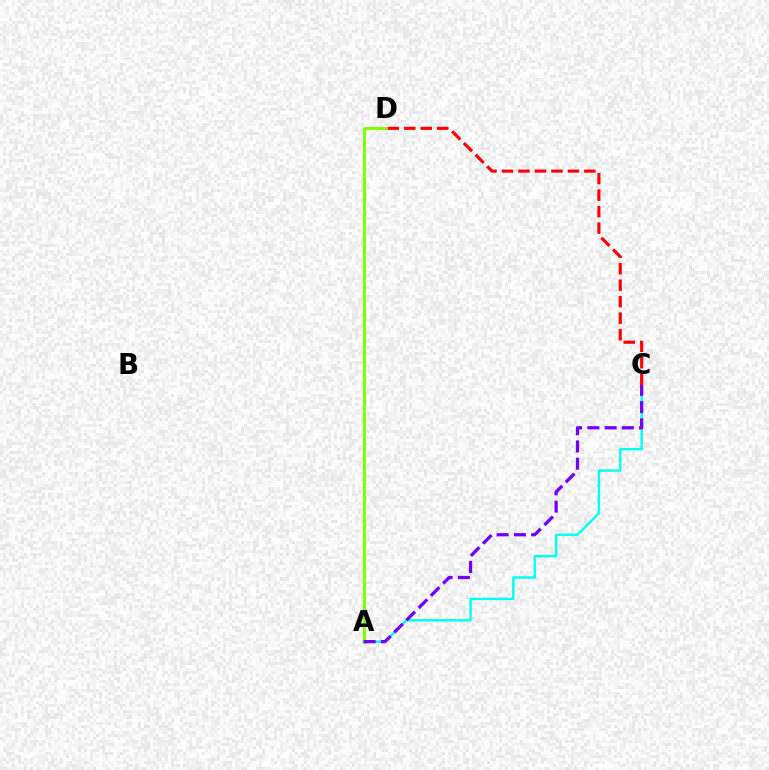{('A', 'C'): [{'color': '#00fff6', 'line_style': 'solid', 'thickness': 1.72}, {'color': '#7200ff', 'line_style': 'dashed', 'thickness': 2.34}], ('C', 'D'): [{'color': '#ff0000', 'line_style': 'dashed', 'thickness': 2.24}], ('A', 'D'): [{'color': '#84ff00', 'line_style': 'solid', 'thickness': 2.2}]}